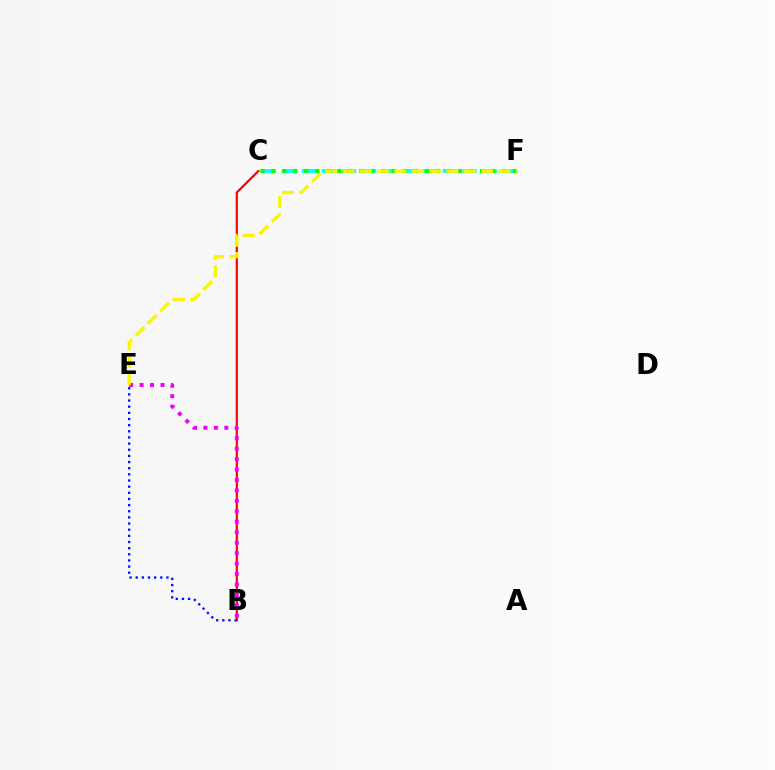{('B', 'C'): [{'color': '#ff0000', 'line_style': 'solid', 'thickness': 1.58}], ('C', 'F'): [{'color': '#00fff6', 'line_style': 'dashed', 'thickness': 2.73}, {'color': '#08ff00', 'line_style': 'dotted', 'thickness': 2.98}], ('B', 'E'): [{'color': '#0010ff', 'line_style': 'dotted', 'thickness': 1.67}, {'color': '#ee00ff', 'line_style': 'dotted', 'thickness': 2.84}], ('E', 'F'): [{'color': '#fcf500', 'line_style': 'dashed', 'thickness': 2.36}]}